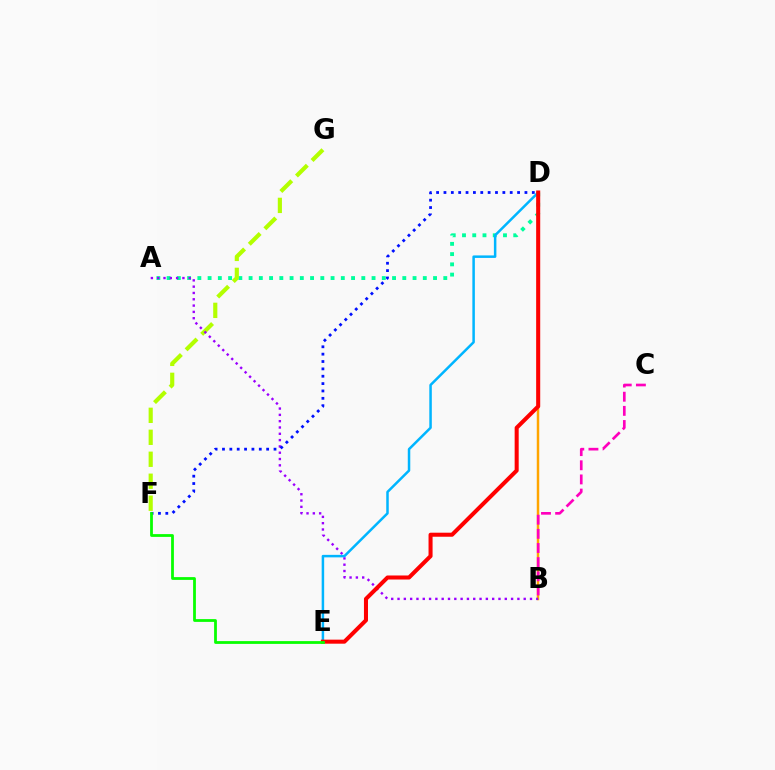{('A', 'D'): [{'color': '#00ff9d', 'line_style': 'dotted', 'thickness': 2.78}], ('B', 'D'): [{'color': '#ffa500', 'line_style': 'solid', 'thickness': 1.78}], ('F', 'G'): [{'color': '#b3ff00', 'line_style': 'dashed', 'thickness': 2.98}], ('A', 'B'): [{'color': '#9b00ff', 'line_style': 'dotted', 'thickness': 1.71}], ('D', 'E'): [{'color': '#00b5ff', 'line_style': 'solid', 'thickness': 1.8}, {'color': '#ff0000', 'line_style': 'solid', 'thickness': 2.91}], ('D', 'F'): [{'color': '#0010ff', 'line_style': 'dotted', 'thickness': 2.0}], ('B', 'C'): [{'color': '#ff00bd', 'line_style': 'dashed', 'thickness': 1.92}], ('E', 'F'): [{'color': '#08ff00', 'line_style': 'solid', 'thickness': 2.0}]}